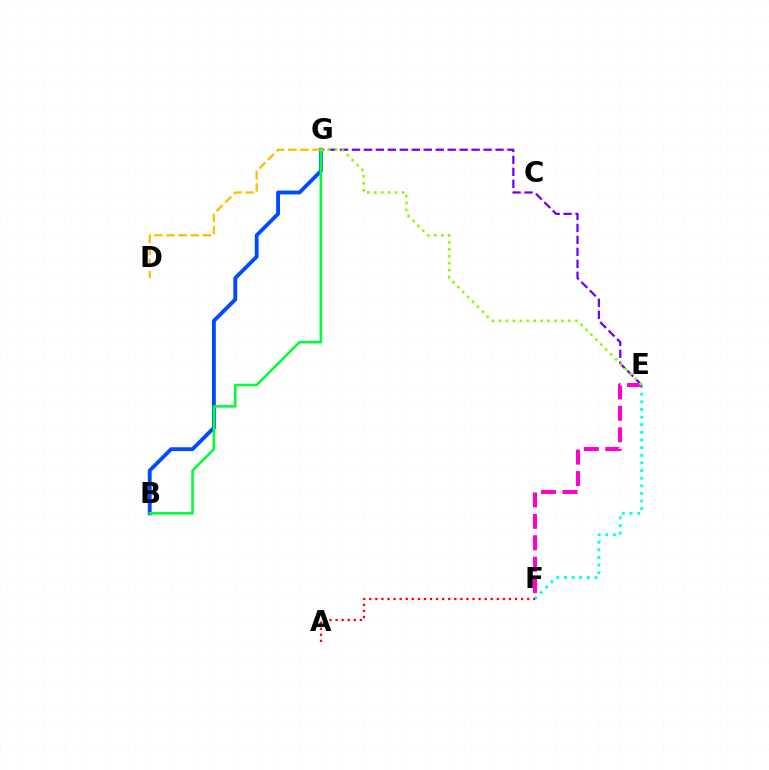{('B', 'G'): [{'color': '#004bff', 'line_style': 'solid', 'thickness': 2.78}, {'color': '#00ff39', 'line_style': 'solid', 'thickness': 1.85}], ('E', 'F'): [{'color': '#00fff6', 'line_style': 'dotted', 'thickness': 2.07}, {'color': '#ff00cf', 'line_style': 'dashed', 'thickness': 2.91}], ('E', 'G'): [{'color': '#7200ff', 'line_style': 'dashed', 'thickness': 1.63}, {'color': '#84ff00', 'line_style': 'dotted', 'thickness': 1.89}], ('D', 'G'): [{'color': '#ffbd00', 'line_style': 'dashed', 'thickness': 1.65}], ('A', 'F'): [{'color': '#ff0000', 'line_style': 'dotted', 'thickness': 1.65}]}